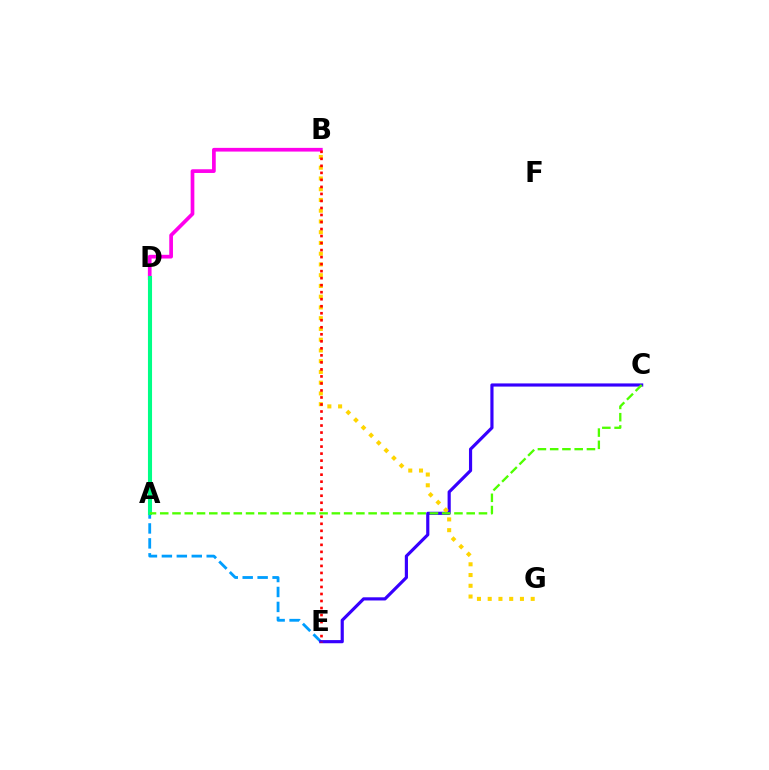{('D', 'E'): [{'color': '#009eff', 'line_style': 'dashed', 'thickness': 2.03}], ('B', 'D'): [{'color': '#ff00ed', 'line_style': 'solid', 'thickness': 2.67}], ('A', 'D'): [{'color': '#00ff86', 'line_style': 'solid', 'thickness': 2.94}], ('C', 'E'): [{'color': '#3700ff', 'line_style': 'solid', 'thickness': 2.28}], ('B', 'G'): [{'color': '#ffd500', 'line_style': 'dotted', 'thickness': 2.92}], ('A', 'C'): [{'color': '#4fff00', 'line_style': 'dashed', 'thickness': 1.67}], ('B', 'E'): [{'color': '#ff0000', 'line_style': 'dotted', 'thickness': 1.91}]}